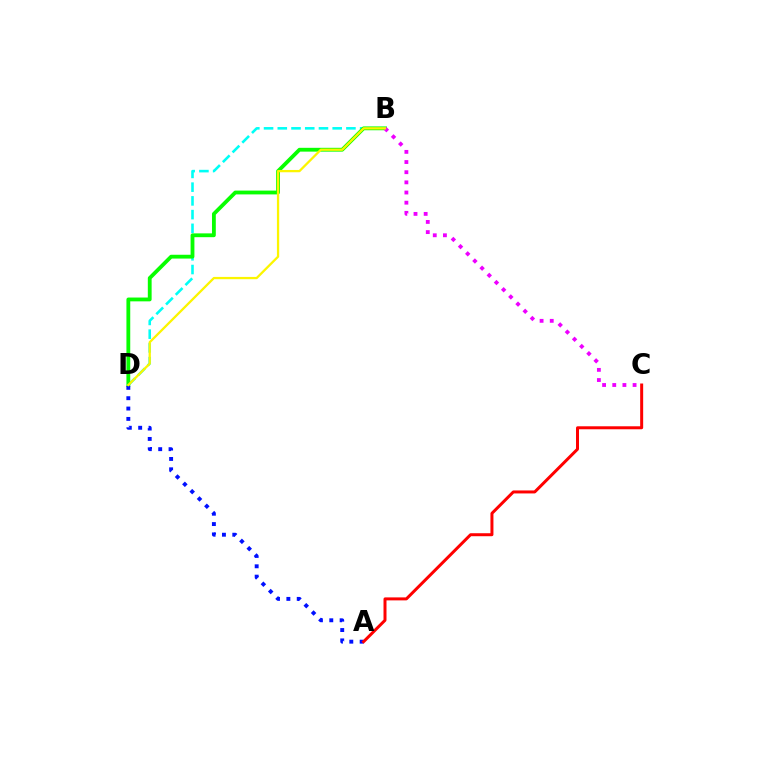{('B', 'D'): [{'color': '#00fff6', 'line_style': 'dashed', 'thickness': 1.86}, {'color': '#08ff00', 'line_style': 'solid', 'thickness': 2.74}, {'color': '#fcf500', 'line_style': 'solid', 'thickness': 1.64}], ('A', 'D'): [{'color': '#0010ff', 'line_style': 'dotted', 'thickness': 2.81}], ('B', 'C'): [{'color': '#ee00ff', 'line_style': 'dotted', 'thickness': 2.76}], ('A', 'C'): [{'color': '#ff0000', 'line_style': 'solid', 'thickness': 2.15}]}